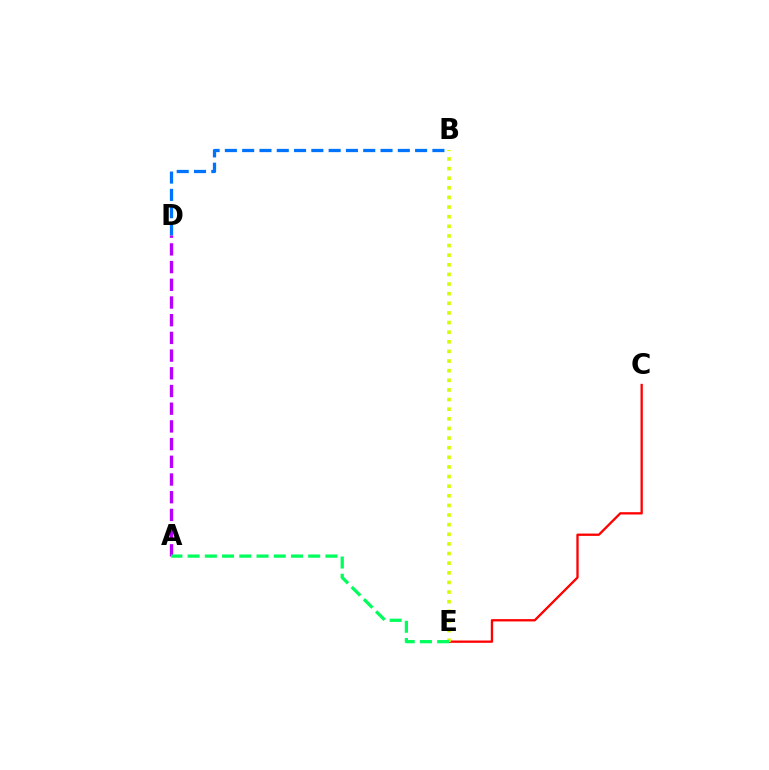{('B', 'D'): [{'color': '#0074ff', 'line_style': 'dashed', 'thickness': 2.35}], ('C', 'E'): [{'color': '#ff0000', 'line_style': 'solid', 'thickness': 1.66}], ('B', 'E'): [{'color': '#d1ff00', 'line_style': 'dotted', 'thickness': 2.62}], ('A', 'D'): [{'color': '#b900ff', 'line_style': 'dashed', 'thickness': 2.4}], ('A', 'E'): [{'color': '#00ff5c', 'line_style': 'dashed', 'thickness': 2.34}]}